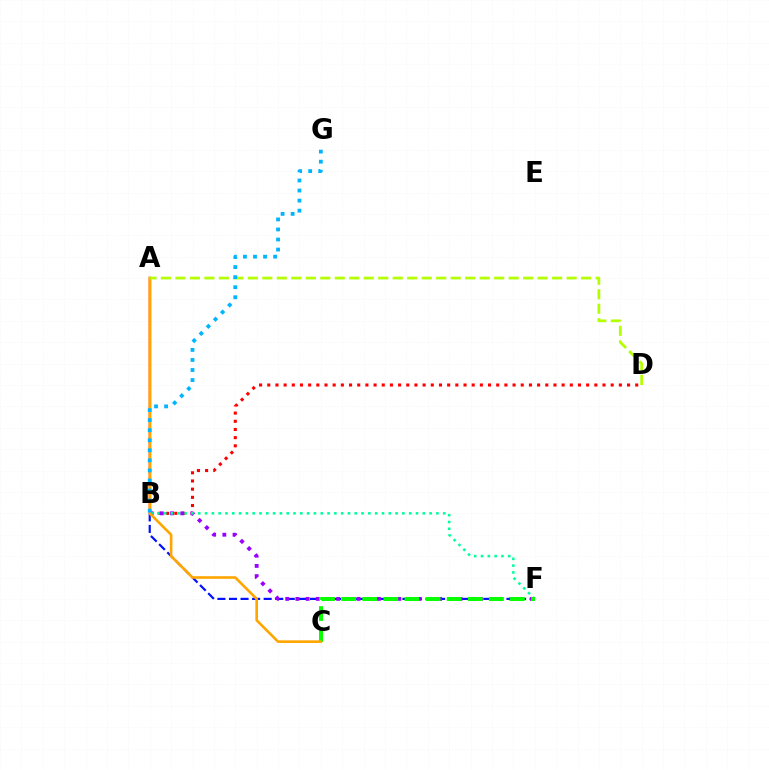{('B', 'F'): [{'color': '#0010ff', 'line_style': 'dashed', 'thickness': 1.57}, {'color': '#9b00ff', 'line_style': 'dotted', 'thickness': 2.77}, {'color': '#00ff9d', 'line_style': 'dotted', 'thickness': 1.85}], ('B', 'D'): [{'color': '#ff0000', 'line_style': 'dotted', 'thickness': 2.22}], ('C', 'F'): [{'color': '#08ff00', 'line_style': 'dashed', 'thickness': 2.87}], ('A', 'B'): [{'color': '#ff00bd', 'line_style': 'solid', 'thickness': 1.76}], ('A', 'C'): [{'color': '#ffa500', 'line_style': 'solid', 'thickness': 1.88}], ('A', 'D'): [{'color': '#b3ff00', 'line_style': 'dashed', 'thickness': 1.97}], ('B', 'G'): [{'color': '#00b5ff', 'line_style': 'dotted', 'thickness': 2.73}]}